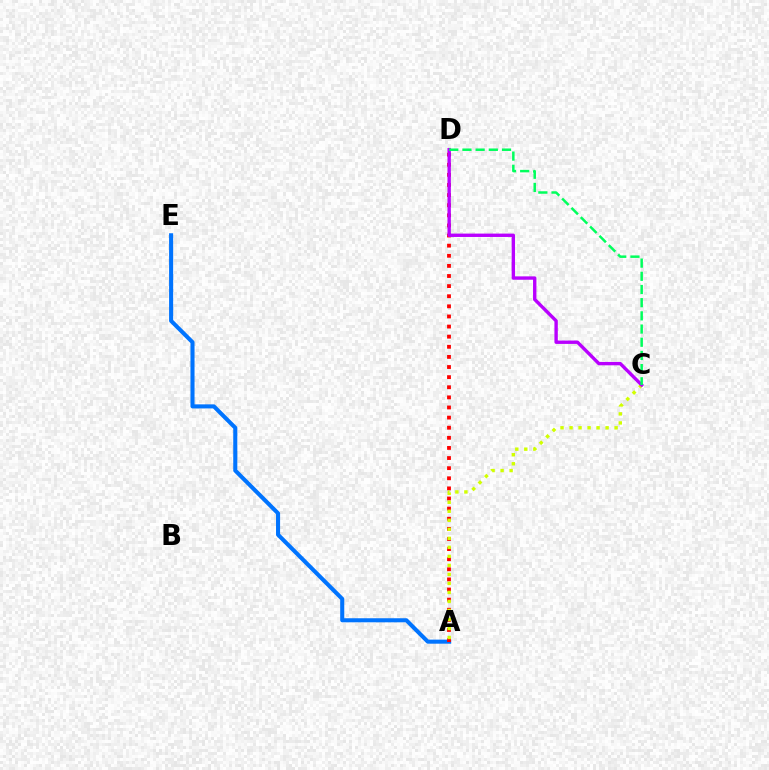{('A', 'E'): [{'color': '#0074ff', 'line_style': 'solid', 'thickness': 2.93}], ('A', 'D'): [{'color': '#ff0000', 'line_style': 'dotted', 'thickness': 2.75}], ('A', 'C'): [{'color': '#d1ff00', 'line_style': 'dotted', 'thickness': 2.45}], ('C', 'D'): [{'color': '#b900ff', 'line_style': 'solid', 'thickness': 2.43}, {'color': '#00ff5c', 'line_style': 'dashed', 'thickness': 1.79}]}